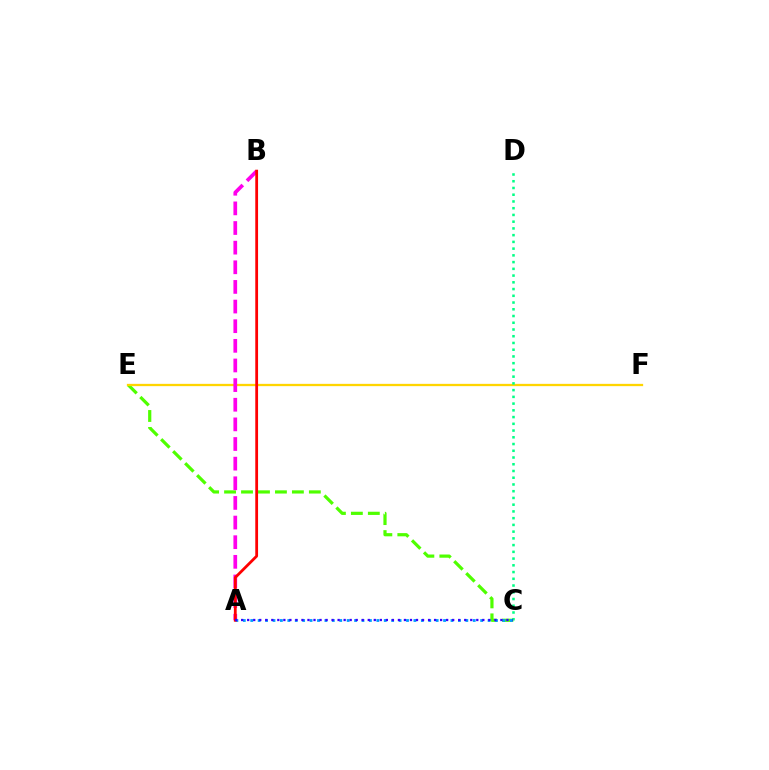{('C', 'E'): [{'color': '#4fff00', 'line_style': 'dashed', 'thickness': 2.3}], ('E', 'F'): [{'color': '#ffd500', 'line_style': 'solid', 'thickness': 1.65}], ('A', 'C'): [{'color': '#009eff', 'line_style': 'dotted', 'thickness': 2.02}, {'color': '#3700ff', 'line_style': 'dotted', 'thickness': 1.64}], ('A', 'B'): [{'color': '#ff00ed', 'line_style': 'dashed', 'thickness': 2.67}, {'color': '#ff0000', 'line_style': 'solid', 'thickness': 2.01}], ('C', 'D'): [{'color': '#00ff86', 'line_style': 'dotted', 'thickness': 1.83}]}